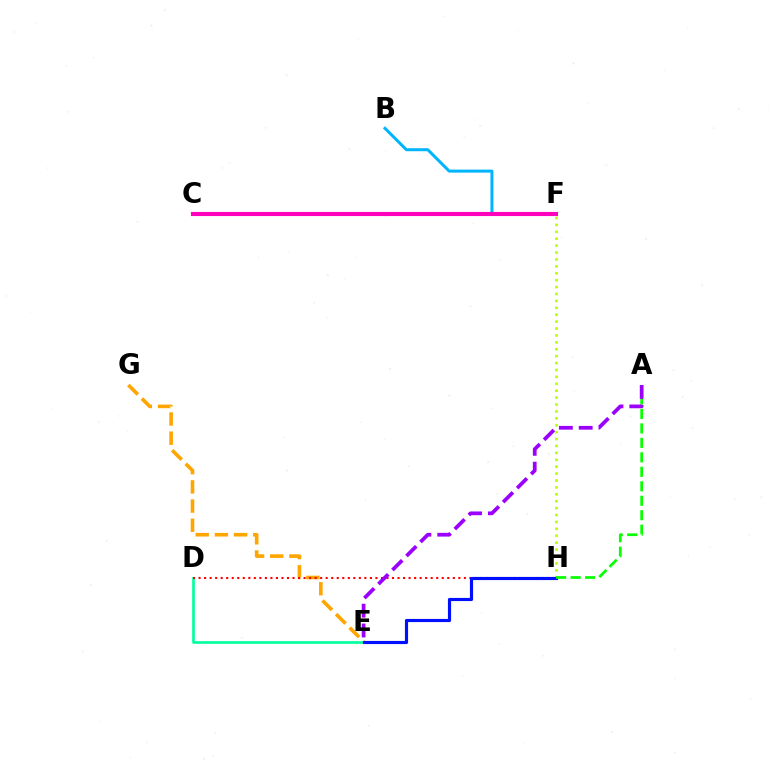{('E', 'G'): [{'color': '#ffa500', 'line_style': 'dashed', 'thickness': 2.61}], ('D', 'E'): [{'color': '#00ff9d', 'line_style': 'solid', 'thickness': 1.91}], ('F', 'H'): [{'color': '#b3ff00', 'line_style': 'dotted', 'thickness': 1.88}], ('B', 'F'): [{'color': '#00b5ff', 'line_style': 'solid', 'thickness': 2.16}], ('C', 'F'): [{'color': '#ff00bd', 'line_style': 'solid', 'thickness': 2.97}], ('D', 'H'): [{'color': '#ff0000', 'line_style': 'dotted', 'thickness': 1.5}], ('E', 'H'): [{'color': '#0010ff', 'line_style': 'solid', 'thickness': 2.27}], ('A', 'H'): [{'color': '#08ff00', 'line_style': 'dashed', 'thickness': 1.97}], ('A', 'E'): [{'color': '#9b00ff', 'line_style': 'dashed', 'thickness': 2.69}]}